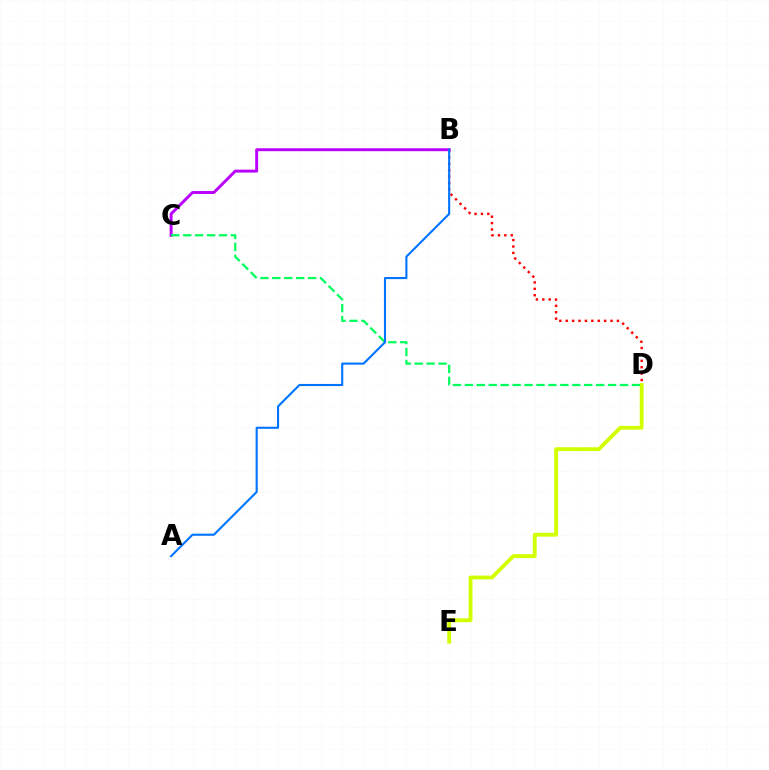{('D', 'E'): [{'color': '#d1ff00', 'line_style': 'solid', 'thickness': 2.77}], ('B', 'D'): [{'color': '#ff0000', 'line_style': 'dotted', 'thickness': 1.74}], ('B', 'C'): [{'color': '#b900ff', 'line_style': 'solid', 'thickness': 2.11}], ('C', 'D'): [{'color': '#00ff5c', 'line_style': 'dashed', 'thickness': 1.62}], ('A', 'B'): [{'color': '#0074ff', 'line_style': 'solid', 'thickness': 1.52}]}